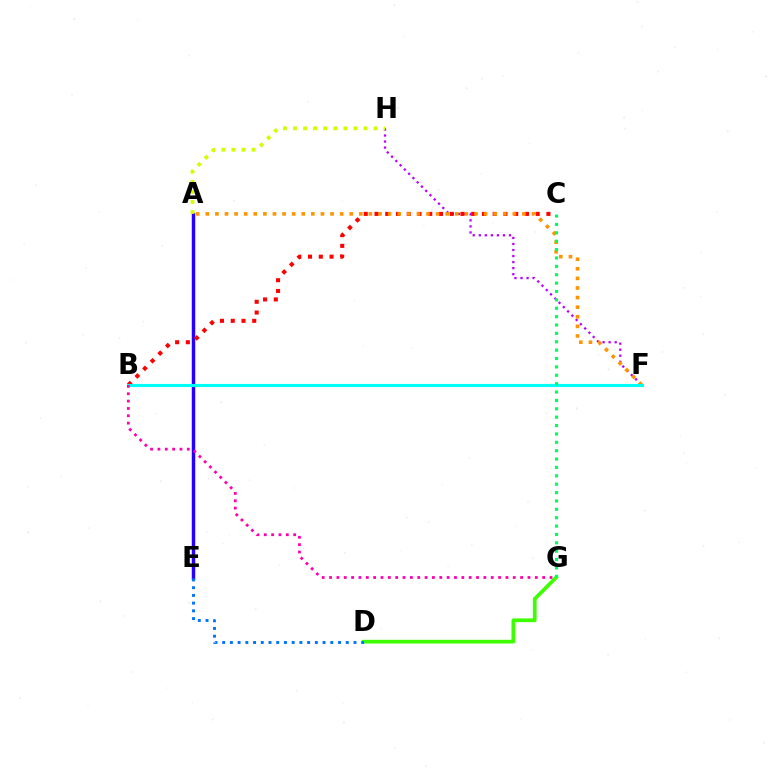{('D', 'G'): [{'color': '#3dff00', 'line_style': 'solid', 'thickness': 2.67}], ('A', 'E'): [{'color': '#2500ff', 'line_style': 'solid', 'thickness': 2.48}], ('F', 'H'): [{'color': '#b900ff', 'line_style': 'dotted', 'thickness': 1.64}], ('D', 'E'): [{'color': '#0074ff', 'line_style': 'dotted', 'thickness': 2.1}], ('B', 'C'): [{'color': '#ff0000', 'line_style': 'dotted', 'thickness': 2.92}], ('A', 'F'): [{'color': '#ff9400', 'line_style': 'dotted', 'thickness': 2.61}], ('B', 'F'): [{'color': '#00fff6', 'line_style': 'solid', 'thickness': 2.24}], ('A', 'H'): [{'color': '#d1ff00', 'line_style': 'dotted', 'thickness': 2.74}], ('B', 'G'): [{'color': '#ff00ac', 'line_style': 'dotted', 'thickness': 2.0}], ('C', 'G'): [{'color': '#00ff5c', 'line_style': 'dotted', 'thickness': 2.28}]}